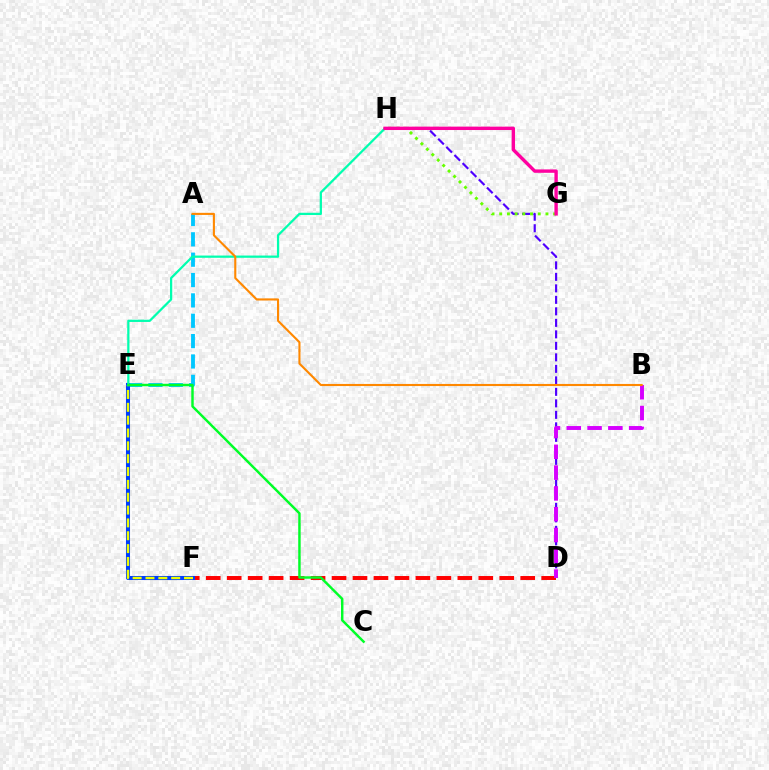{('D', 'F'): [{'color': '#ff0000', 'line_style': 'dashed', 'thickness': 2.85}], ('D', 'H'): [{'color': '#4f00ff', 'line_style': 'dashed', 'thickness': 1.56}], ('B', 'D'): [{'color': '#d600ff', 'line_style': 'dashed', 'thickness': 2.82}], ('A', 'E'): [{'color': '#00c7ff', 'line_style': 'dashed', 'thickness': 2.77}], ('E', 'F'): [{'color': '#003fff', 'line_style': 'solid', 'thickness': 2.92}, {'color': '#eeff00', 'line_style': 'dashed', 'thickness': 1.74}], ('G', 'H'): [{'color': '#66ff00', 'line_style': 'dotted', 'thickness': 2.09}, {'color': '#ff00a0', 'line_style': 'solid', 'thickness': 2.44}], ('E', 'H'): [{'color': '#00ffaf', 'line_style': 'solid', 'thickness': 1.62}], ('A', 'B'): [{'color': '#ff8800', 'line_style': 'solid', 'thickness': 1.52}], ('C', 'E'): [{'color': '#00ff27', 'line_style': 'solid', 'thickness': 1.76}]}